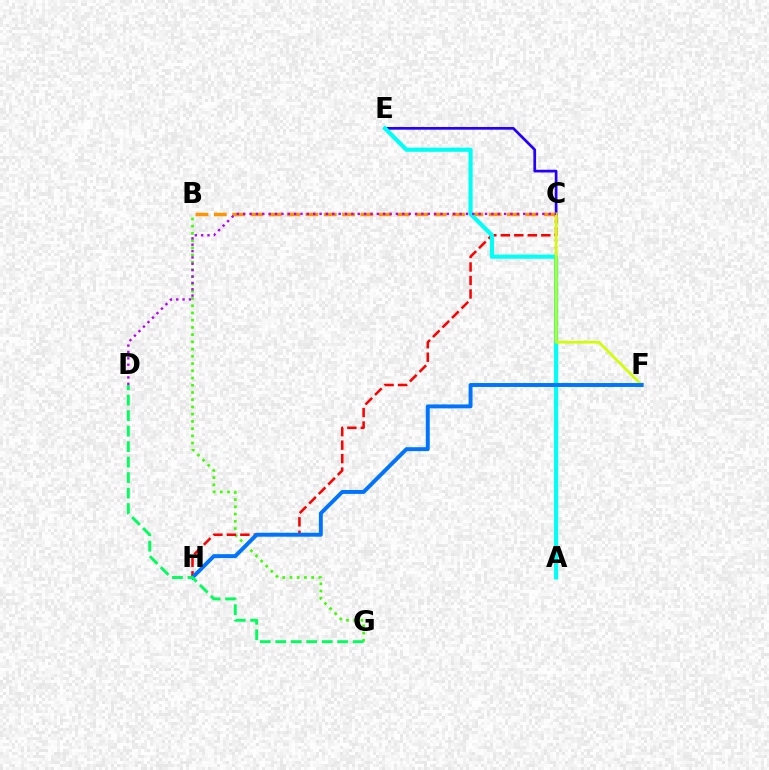{('B', 'C'): [{'color': '#ff9400', 'line_style': 'dashed', 'thickness': 2.49}], ('B', 'G'): [{'color': '#3dff00', 'line_style': 'dotted', 'thickness': 1.96}], ('C', 'E'): [{'color': '#2500ff', 'line_style': 'solid', 'thickness': 1.96}], ('A', 'C'): [{'color': '#ff00ac', 'line_style': 'dotted', 'thickness': 1.74}], ('C', 'H'): [{'color': '#ff0000', 'line_style': 'dashed', 'thickness': 1.83}], ('A', 'E'): [{'color': '#00fff6', 'line_style': 'solid', 'thickness': 2.98}], ('C', 'F'): [{'color': '#d1ff00', 'line_style': 'solid', 'thickness': 1.93}], ('C', 'D'): [{'color': '#b900ff', 'line_style': 'dotted', 'thickness': 1.73}], ('F', 'H'): [{'color': '#0074ff', 'line_style': 'solid', 'thickness': 2.83}], ('D', 'G'): [{'color': '#00ff5c', 'line_style': 'dashed', 'thickness': 2.1}]}